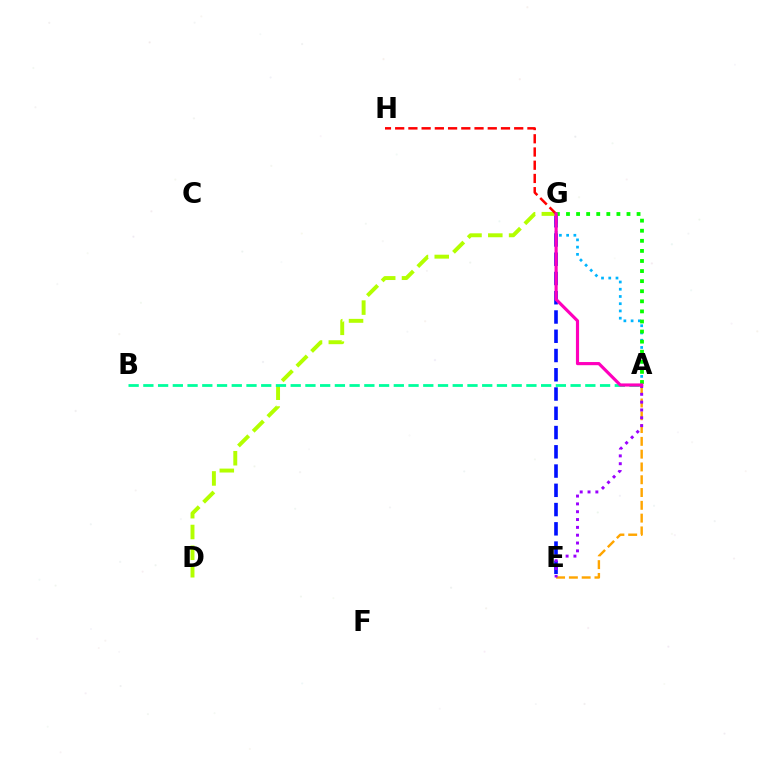{('E', 'G'): [{'color': '#0010ff', 'line_style': 'dashed', 'thickness': 2.62}], ('A', 'E'): [{'color': '#ffa500', 'line_style': 'dashed', 'thickness': 1.74}, {'color': '#9b00ff', 'line_style': 'dotted', 'thickness': 2.13}], ('D', 'G'): [{'color': '#b3ff00', 'line_style': 'dashed', 'thickness': 2.83}], ('A', 'G'): [{'color': '#00b5ff', 'line_style': 'dotted', 'thickness': 1.97}, {'color': '#08ff00', 'line_style': 'dotted', 'thickness': 2.74}, {'color': '#ff00bd', 'line_style': 'solid', 'thickness': 2.27}], ('G', 'H'): [{'color': '#ff0000', 'line_style': 'dashed', 'thickness': 1.8}], ('A', 'B'): [{'color': '#00ff9d', 'line_style': 'dashed', 'thickness': 2.0}]}